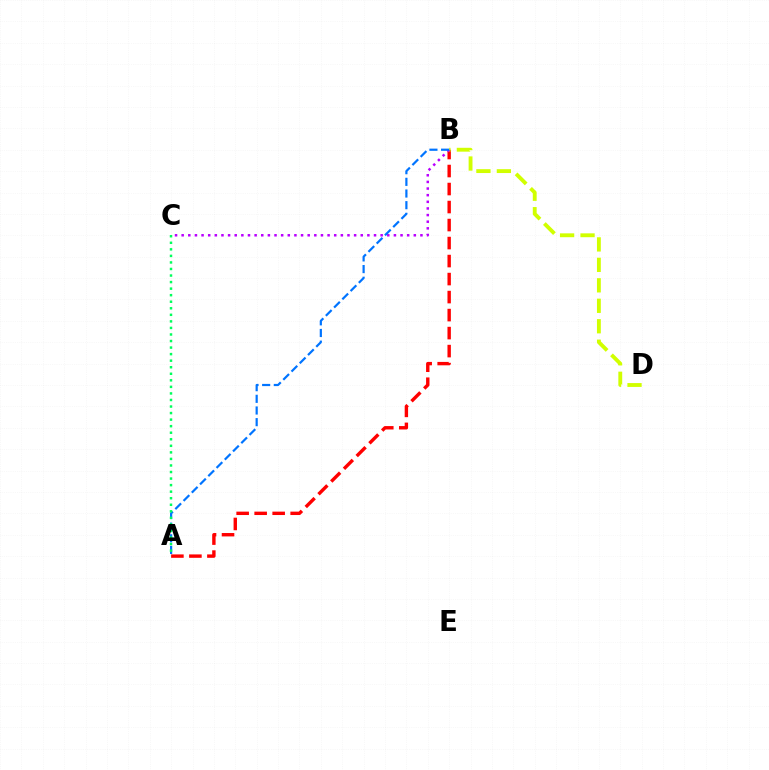{('A', 'B'): [{'color': '#ff0000', 'line_style': 'dashed', 'thickness': 2.45}, {'color': '#0074ff', 'line_style': 'dashed', 'thickness': 1.58}], ('B', 'D'): [{'color': '#d1ff00', 'line_style': 'dashed', 'thickness': 2.78}], ('B', 'C'): [{'color': '#b900ff', 'line_style': 'dotted', 'thickness': 1.8}], ('A', 'C'): [{'color': '#00ff5c', 'line_style': 'dotted', 'thickness': 1.78}]}